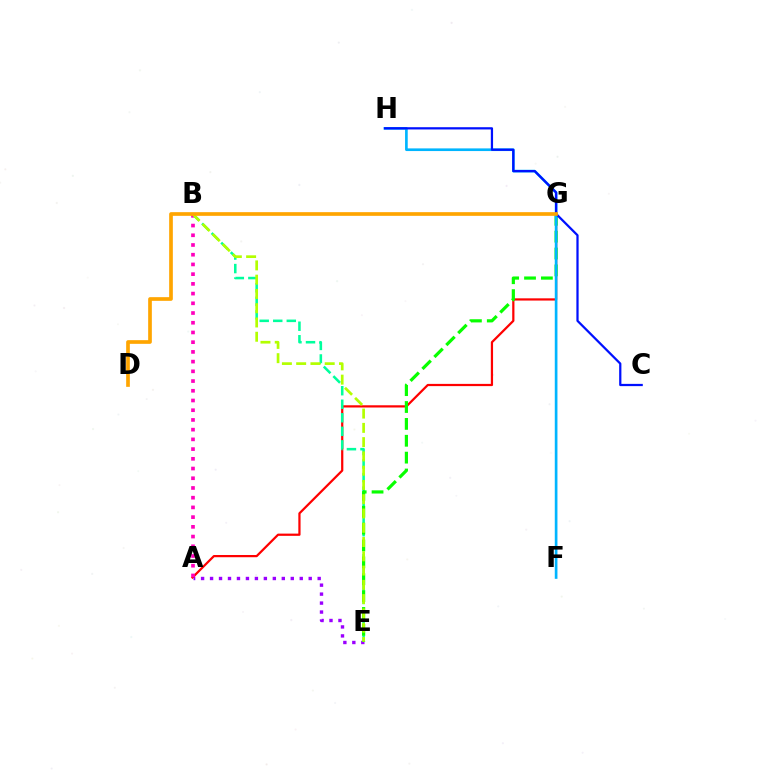{('A', 'E'): [{'color': '#9b00ff', 'line_style': 'dotted', 'thickness': 2.44}], ('A', 'G'): [{'color': '#ff0000', 'line_style': 'solid', 'thickness': 1.6}], ('A', 'B'): [{'color': '#ff00bd', 'line_style': 'dotted', 'thickness': 2.64}], ('B', 'E'): [{'color': '#00ff9d', 'line_style': 'dashed', 'thickness': 1.84}, {'color': '#b3ff00', 'line_style': 'dashed', 'thickness': 1.94}], ('E', 'G'): [{'color': '#08ff00', 'line_style': 'dashed', 'thickness': 2.29}], ('F', 'H'): [{'color': '#00b5ff', 'line_style': 'solid', 'thickness': 1.92}], ('C', 'H'): [{'color': '#0010ff', 'line_style': 'solid', 'thickness': 1.61}], ('D', 'G'): [{'color': '#ffa500', 'line_style': 'solid', 'thickness': 2.65}]}